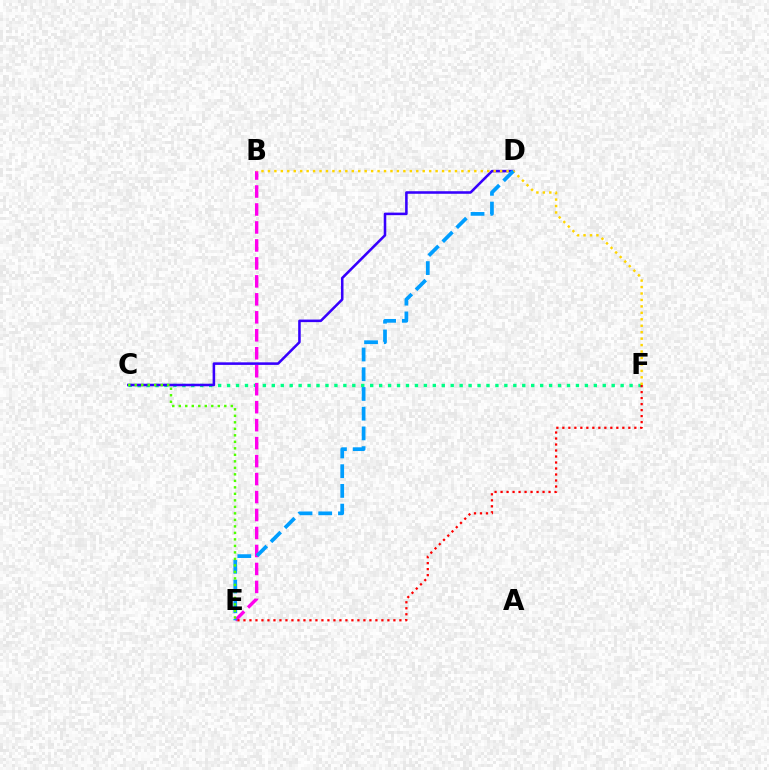{('C', 'F'): [{'color': '#00ff86', 'line_style': 'dotted', 'thickness': 2.43}], ('B', 'E'): [{'color': '#ff00ed', 'line_style': 'dashed', 'thickness': 2.44}], ('C', 'D'): [{'color': '#3700ff', 'line_style': 'solid', 'thickness': 1.84}], ('E', 'F'): [{'color': '#ff0000', 'line_style': 'dotted', 'thickness': 1.63}], ('B', 'F'): [{'color': '#ffd500', 'line_style': 'dotted', 'thickness': 1.75}], ('D', 'E'): [{'color': '#009eff', 'line_style': 'dashed', 'thickness': 2.68}], ('C', 'E'): [{'color': '#4fff00', 'line_style': 'dotted', 'thickness': 1.77}]}